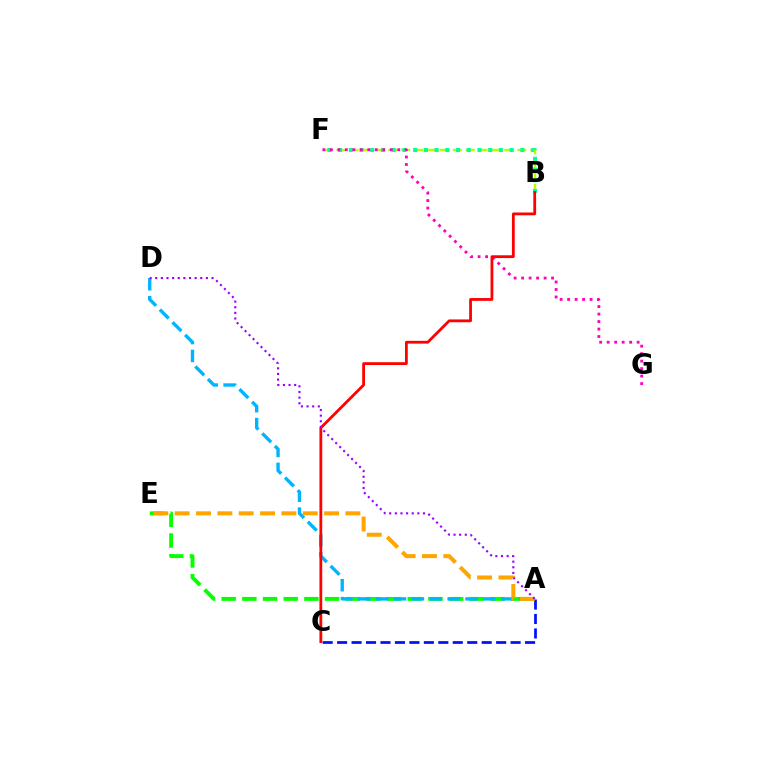{('B', 'F'): [{'color': '#b3ff00', 'line_style': 'dashed', 'thickness': 1.75}, {'color': '#00ff9d', 'line_style': 'dotted', 'thickness': 2.91}], ('A', 'E'): [{'color': '#08ff00', 'line_style': 'dashed', 'thickness': 2.81}, {'color': '#ffa500', 'line_style': 'dashed', 'thickness': 2.9}], ('A', 'D'): [{'color': '#00b5ff', 'line_style': 'dashed', 'thickness': 2.43}, {'color': '#9b00ff', 'line_style': 'dotted', 'thickness': 1.53}], ('F', 'G'): [{'color': '#ff00bd', 'line_style': 'dotted', 'thickness': 2.03}], ('A', 'C'): [{'color': '#0010ff', 'line_style': 'dashed', 'thickness': 1.96}], ('B', 'C'): [{'color': '#ff0000', 'line_style': 'solid', 'thickness': 2.01}]}